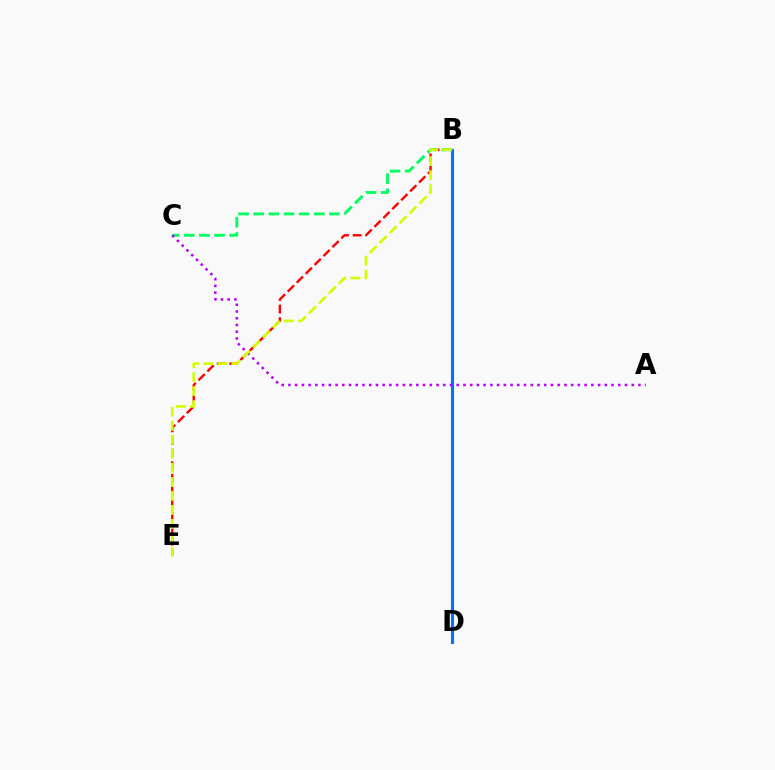{('B', 'E'): [{'color': '#ff0000', 'line_style': 'dashed', 'thickness': 1.71}, {'color': '#d1ff00', 'line_style': 'dashed', 'thickness': 1.91}], ('B', 'C'): [{'color': '#00ff5c', 'line_style': 'dashed', 'thickness': 2.06}], ('B', 'D'): [{'color': '#0074ff', 'line_style': 'solid', 'thickness': 2.22}], ('A', 'C'): [{'color': '#b900ff', 'line_style': 'dotted', 'thickness': 1.83}]}